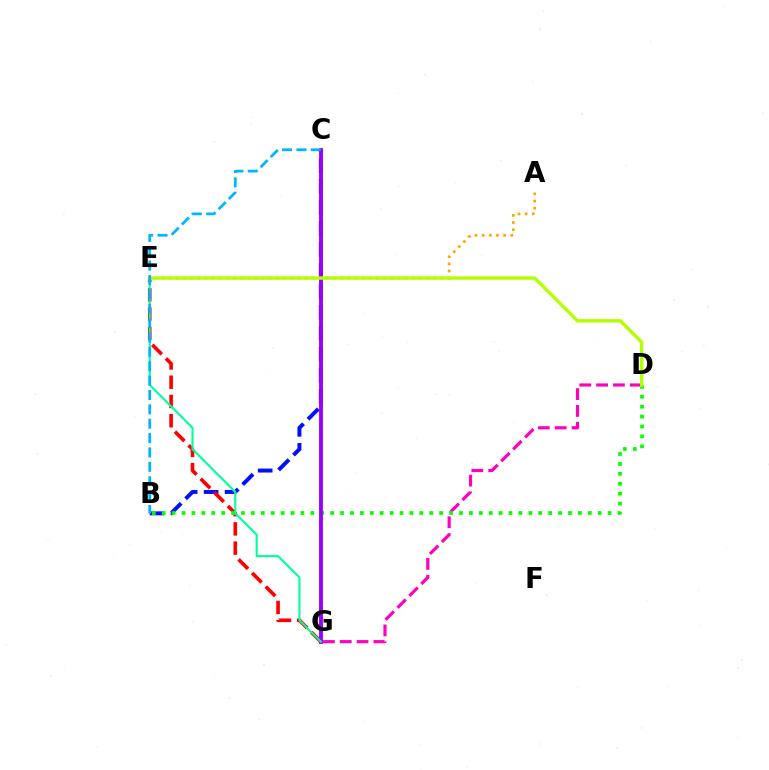{('B', 'C'): [{'color': '#0010ff', 'line_style': 'dashed', 'thickness': 2.85}, {'color': '#00b5ff', 'line_style': 'dashed', 'thickness': 1.95}], ('E', 'G'): [{'color': '#ff0000', 'line_style': 'dashed', 'thickness': 2.62}, {'color': '#00ff9d', 'line_style': 'solid', 'thickness': 1.52}], ('D', 'G'): [{'color': '#ff00bd', 'line_style': 'dashed', 'thickness': 2.29}], ('A', 'E'): [{'color': '#ffa500', 'line_style': 'dotted', 'thickness': 1.94}], ('B', 'D'): [{'color': '#08ff00', 'line_style': 'dotted', 'thickness': 2.69}], ('C', 'G'): [{'color': '#9b00ff', 'line_style': 'solid', 'thickness': 2.8}], ('D', 'E'): [{'color': '#b3ff00', 'line_style': 'solid', 'thickness': 2.44}]}